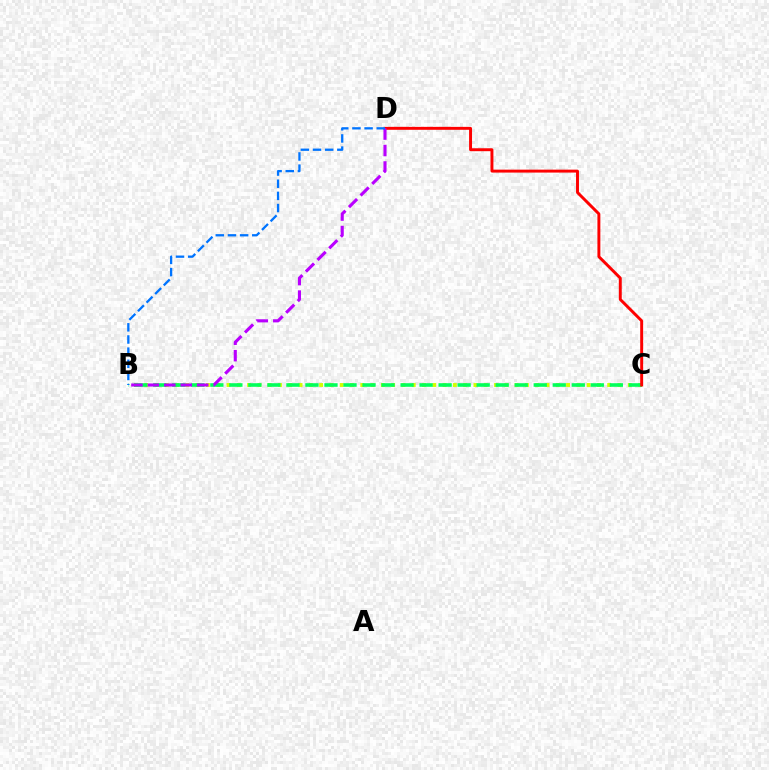{('B', 'C'): [{'color': '#d1ff00', 'line_style': 'dotted', 'thickness': 2.8}, {'color': '#00ff5c', 'line_style': 'dashed', 'thickness': 2.58}], ('C', 'D'): [{'color': '#ff0000', 'line_style': 'solid', 'thickness': 2.11}], ('B', 'D'): [{'color': '#b900ff', 'line_style': 'dashed', 'thickness': 2.24}, {'color': '#0074ff', 'line_style': 'dashed', 'thickness': 1.65}]}